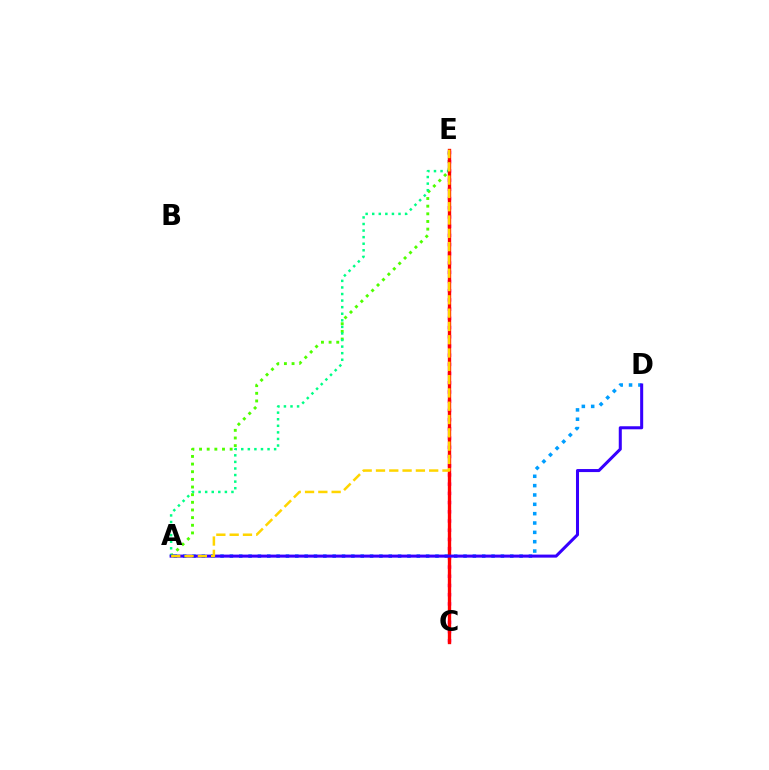{('C', 'E'): [{'color': '#ff00ed', 'line_style': 'dotted', 'thickness': 2.5}, {'color': '#ff0000', 'line_style': 'solid', 'thickness': 2.41}], ('A', 'D'): [{'color': '#009eff', 'line_style': 'dotted', 'thickness': 2.54}, {'color': '#3700ff', 'line_style': 'solid', 'thickness': 2.19}], ('A', 'E'): [{'color': '#4fff00', 'line_style': 'dotted', 'thickness': 2.08}, {'color': '#00ff86', 'line_style': 'dotted', 'thickness': 1.79}, {'color': '#ffd500', 'line_style': 'dashed', 'thickness': 1.81}]}